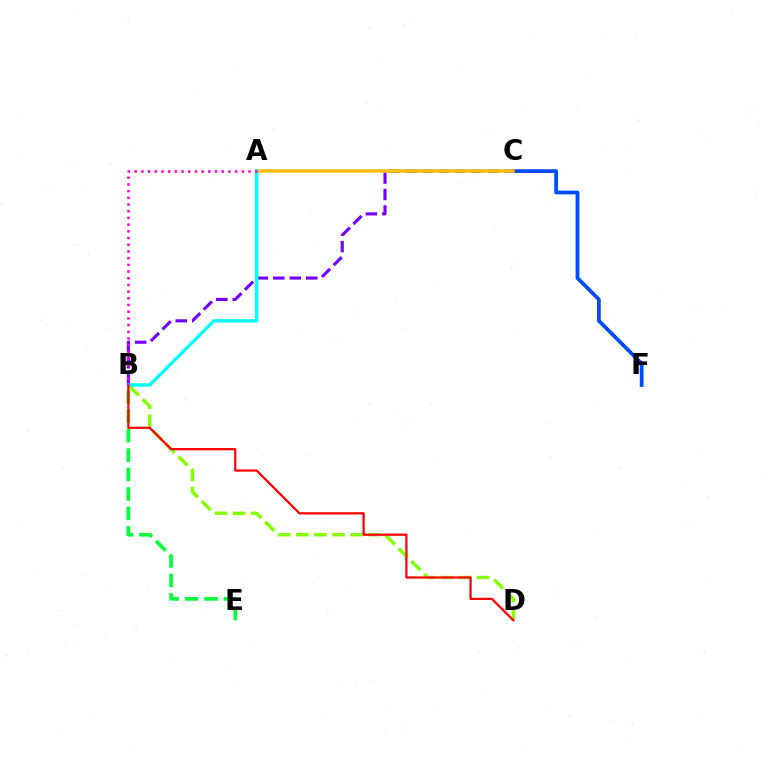{('C', 'F'): [{'color': '#004bff', 'line_style': 'solid', 'thickness': 2.71}], ('B', 'C'): [{'color': '#7200ff', 'line_style': 'dashed', 'thickness': 2.24}], ('B', 'D'): [{'color': '#84ff00', 'line_style': 'dashed', 'thickness': 2.45}, {'color': '#ff0000', 'line_style': 'solid', 'thickness': 1.6}], ('A', 'C'): [{'color': '#ffbd00', 'line_style': 'solid', 'thickness': 2.54}], ('B', 'E'): [{'color': '#00ff39', 'line_style': 'dashed', 'thickness': 2.64}], ('A', 'B'): [{'color': '#00fff6', 'line_style': 'solid', 'thickness': 2.43}, {'color': '#ff00cf', 'line_style': 'dotted', 'thickness': 1.82}]}